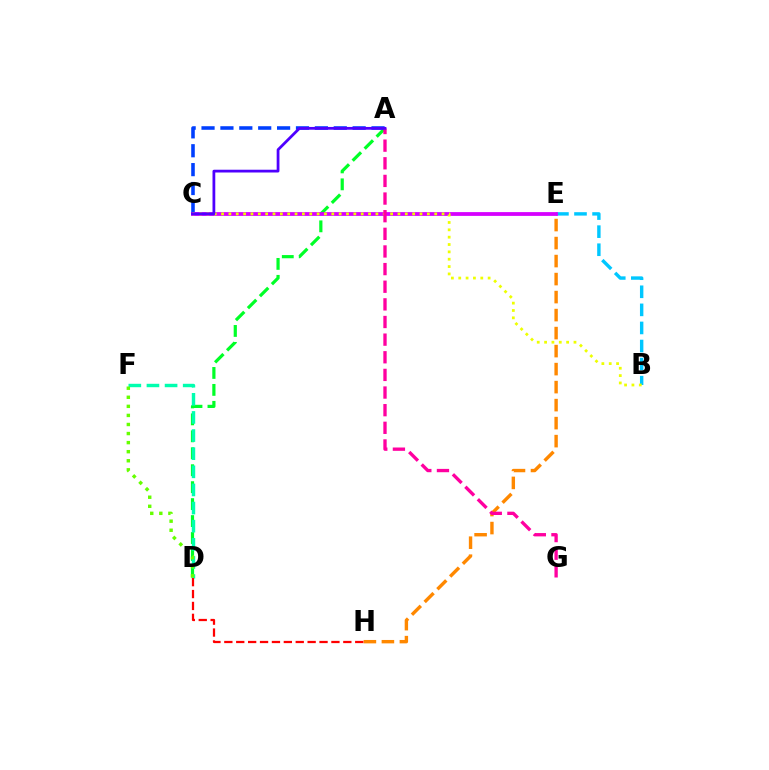{('A', 'D'): [{'color': '#00ff27', 'line_style': 'dashed', 'thickness': 2.3}], ('D', 'F'): [{'color': '#00ffaf', 'line_style': 'dashed', 'thickness': 2.46}, {'color': '#66ff00', 'line_style': 'dotted', 'thickness': 2.46}], ('A', 'C'): [{'color': '#003fff', 'line_style': 'dashed', 'thickness': 2.57}, {'color': '#4f00ff', 'line_style': 'solid', 'thickness': 1.99}], ('E', 'H'): [{'color': '#ff8800', 'line_style': 'dashed', 'thickness': 2.45}], ('B', 'E'): [{'color': '#00c7ff', 'line_style': 'dashed', 'thickness': 2.46}], ('D', 'H'): [{'color': '#ff0000', 'line_style': 'dashed', 'thickness': 1.62}], ('C', 'E'): [{'color': '#d600ff', 'line_style': 'solid', 'thickness': 2.72}], ('B', 'C'): [{'color': '#eeff00', 'line_style': 'dotted', 'thickness': 2.0}], ('A', 'G'): [{'color': '#ff00a0', 'line_style': 'dashed', 'thickness': 2.4}]}